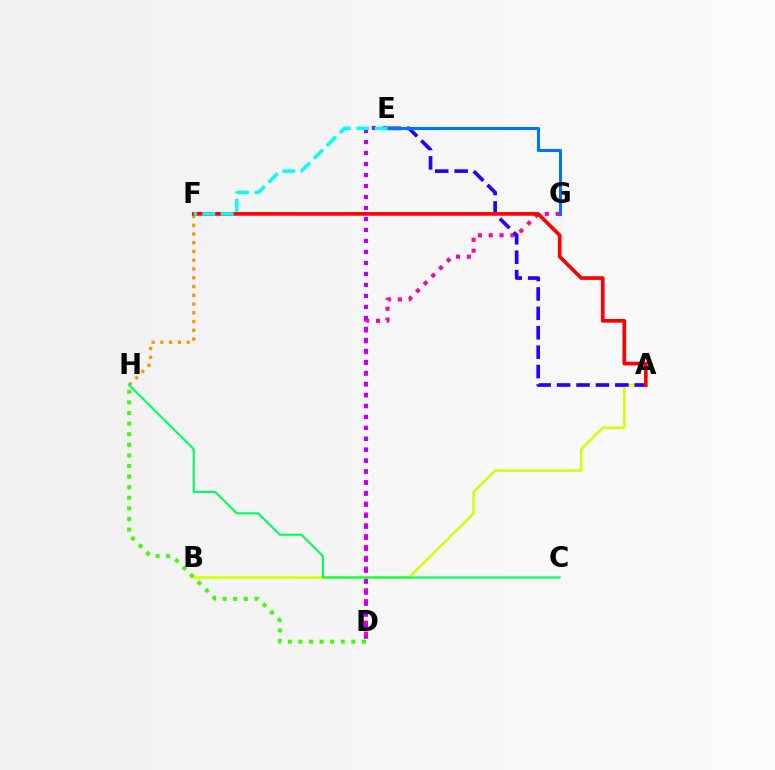{('D', 'G'): [{'color': '#ff00ac', 'line_style': 'dotted', 'thickness': 2.94}], ('F', 'H'): [{'color': '#ff9400', 'line_style': 'dotted', 'thickness': 2.38}], ('A', 'B'): [{'color': '#d1ff00', 'line_style': 'solid', 'thickness': 1.8}], ('A', 'E'): [{'color': '#2500ff', 'line_style': 'dashed', 'thickness': 2.64}], ('A', 'F'): [{'color': '#ff0000', 'line_style': 'solid', 'thickness': 2.66}], ('D', 'H'): [{'color': '#3dff00', 'line_style': 'dotted', 'thickness': 2.88}], ('C', 'H'): [{'color': '#00ff5c', 'line_style': 'solid', 'thickness': 1.5}], ('E', 'G'): [{'color': '#0074ff', 'line_style': 'solid', 'thickness': 2.2}], ('D', 'E'): [{'color': '#b900ff', 'line_style': 'dotted', 'thickness': 2.99}], ('E', 'F'): [{'color': '#00fff6', 'line_style': 'dashed', 'thickness': 2.49}]}